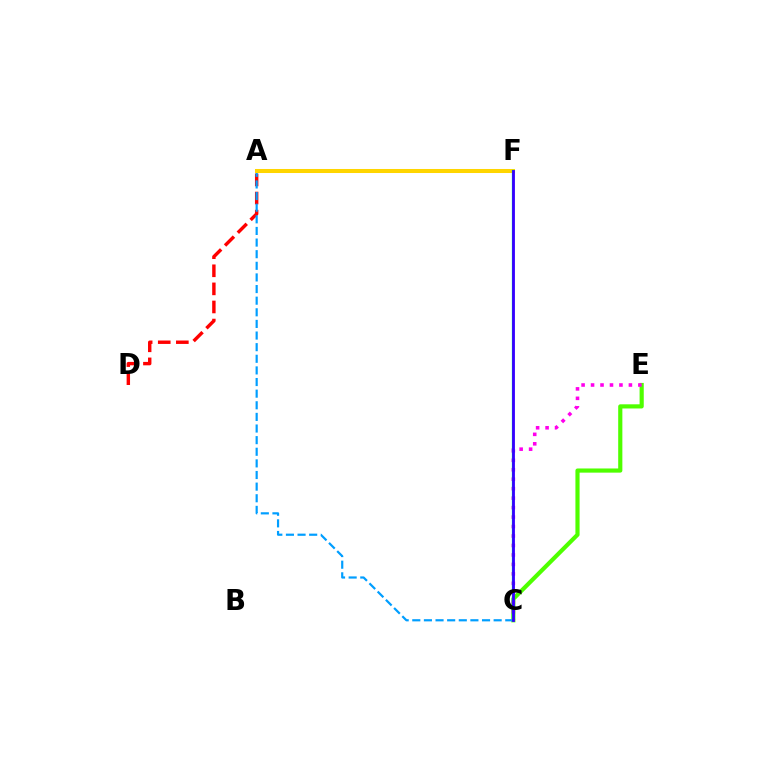{('C', 'E'): [{'color': '#4fff00', 'line_style': 'solid', 'thickness': 3.0}, {'color': '#ff00ed', 'line_style': 'dotted', 'thickness': 2.57}], ('A', 'D'): [{'color': '#ff0000', 'line_style': 'dashed', 'thickness': 2.46}], ('A', 'C'): [{'color': '#009eff', 'line_style': 'dashed', 'thickness': 1.58}], ('A', 'F'): [{'color': '#ffd500', 'line_style': 'solid', 'thickness': 2.9}], ('C', 'F'): [{'color': '#00ff86', 'line_style': 'solid', 'thickness': 1.67}, {'color': '#3700ff', 'line_style': 'solid', 'thickness': 2.03}]}